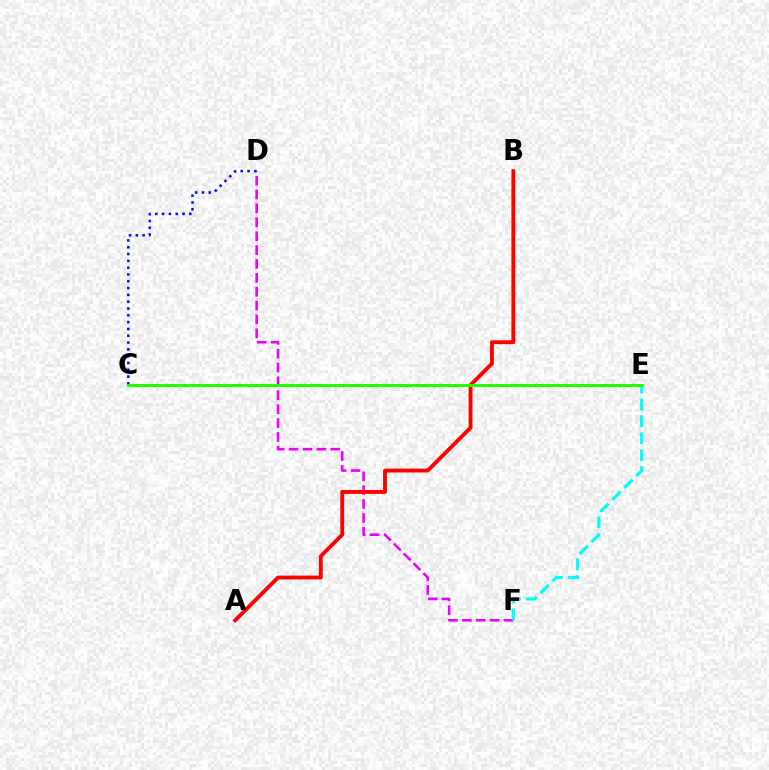{('D', 'F'): [{'color': '#ee00ff', 'line_style': 'dashed', 'thickness': 1.89}], ('A', 'B'): [{'color': '#ff0000', 'line_style': 'solid', 'thickness': 2.77}], ('E', 'F'): [{'color': '#00fff6', 'line_style': 'dashed', 'thickness': 2.3}], ('C', 'D'): [{'color': '#0010ff', 'line_style': 'dotted', 'thickness': 1.85}], ('C', 'E'): [{'color': '#fcf500', 'line_style': 'dashed', 'thickness': 2.25}, {'color': '#08ff00', 'line_style': 'solid', 'thickness': 1.96}]}